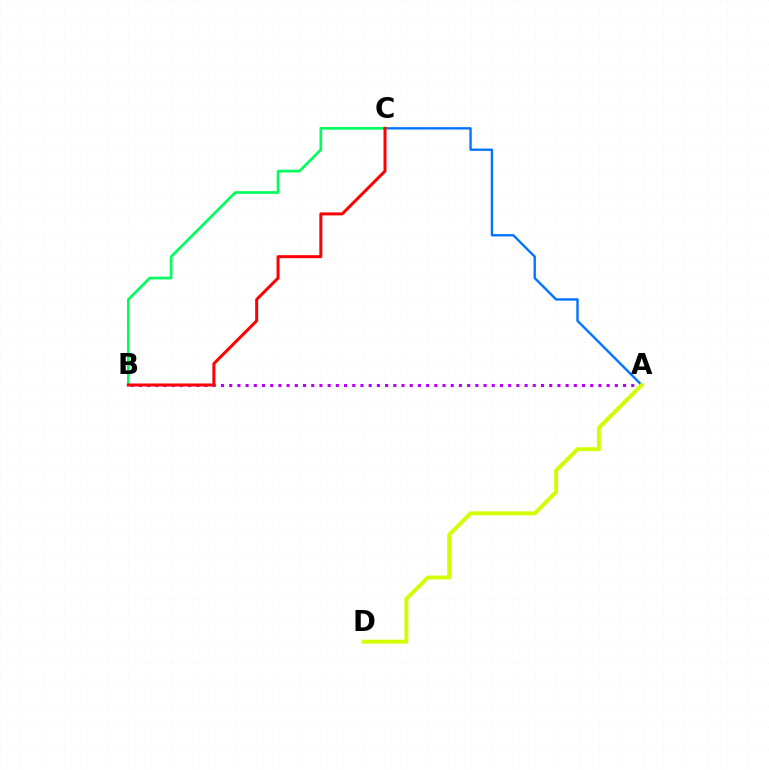{('A', 'C'): [{'color': '#0074ff', 'line_style': 'solid', 'thickness': 1.7}], ('A', 'B'): [{'color': '#b900ff', 'line_style': 'dotted', 'thickness': 2.23}], ('B', 'C'): [{'color': '#00ff5c', 'line_style': 'solid', 'thickness': 1.94}, {'color': '#ff0000', 'line_style': 'solid', 'thickness': 2.16}], ('A', 'D'): [{'color': '#d1ff00', 'line_style': 'solid', 'thickness': 2.83}]}